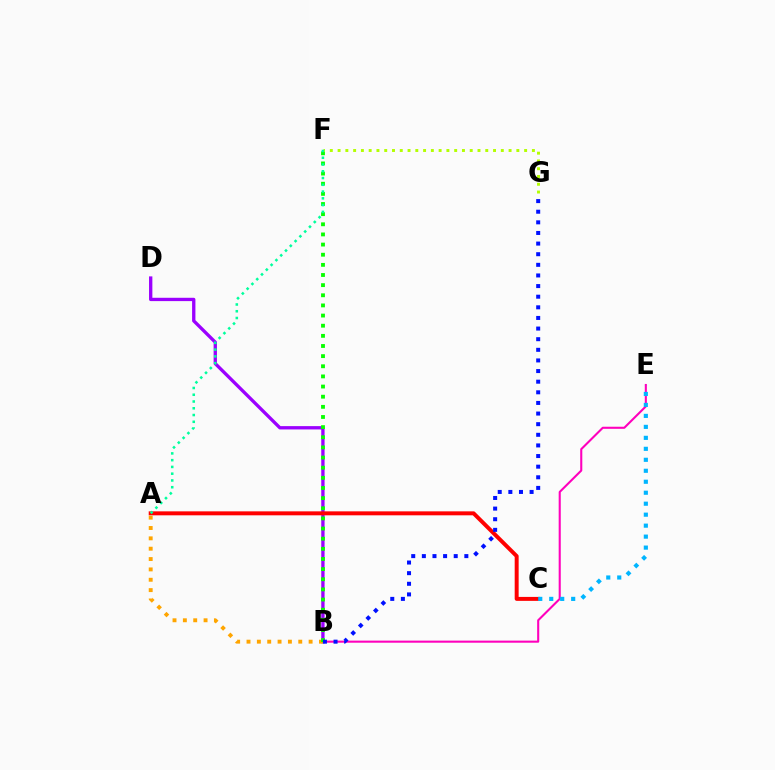{('B', 'E'): [{'color': '#ff00bd', 'line_style': 'solid', 'thickness': 1.5}], ('B', 'D'): [{'color': '#9b00ff', 'line_style': 'solid', 'thickness': 2.39}], ('A', 'C'): [{'color': '#ff0000', 'line_style': 'solid', 'thickness': 2.85}], ('A', 'B'): [{'color': '#ffa500', 'line_style': 'dotted', 'thickness': 2.81}], ('C', 'E'): [{'color': '#00b5ff', 'line_style': 'dotted', 'thickness': 2.98}], ('B', 'F'): [{'color': '#08ff00', 'line_style': 'dotted', 'thickness': 2.76}], ('F', 'G'): [{'color': '#b3ff00', 'line_style': 'dotted', 'thickness': 2.11}], ('A', 'F'): [{'color': '#00ff9d', 'line_style': 'dotted', 'thickness': 1.84}], ('B', 'G'): [{'color': '#0010ff', 'line_style': 'dotted', 'thickness': 2.89}]}